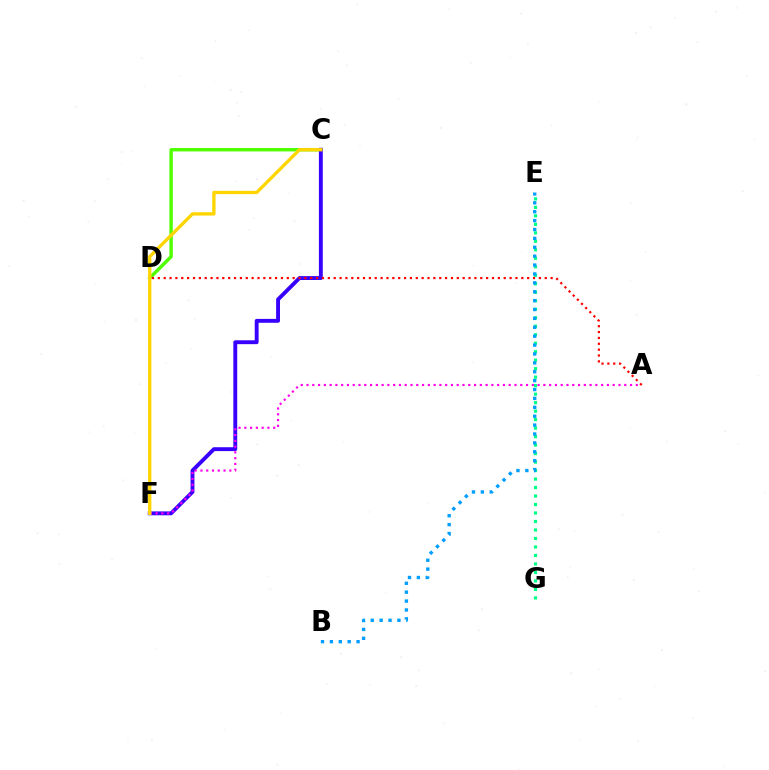{('C', 'D'): [{'color': '#4fff00', 'line_style': 'solid', 'thickness': 2.45}], ('C', 'F'): [{'color': '#3700ff', 'line_style': 'solid', 'thickness': 2.79}, {'color': '#ffd500', 'line_style': 'solid', 'thickness': 2.4}], ('E', 'G'): [{'color': '#00ff86', 'line_style': 'dotted', 'thickness': 2.31}], ('B', 'E'): [{'color': '#009eff', 'line_style': 'dotted', 'thickness': 2.42}], ('A', 'F'): [{'color': '#ff00ed', 'line_style': 'dotted', 'thickness': 1.57}], ('A', 'D'): [{'color': '#ff0000', 'line_style': 'dotted', 'thickness': 1.59}]}